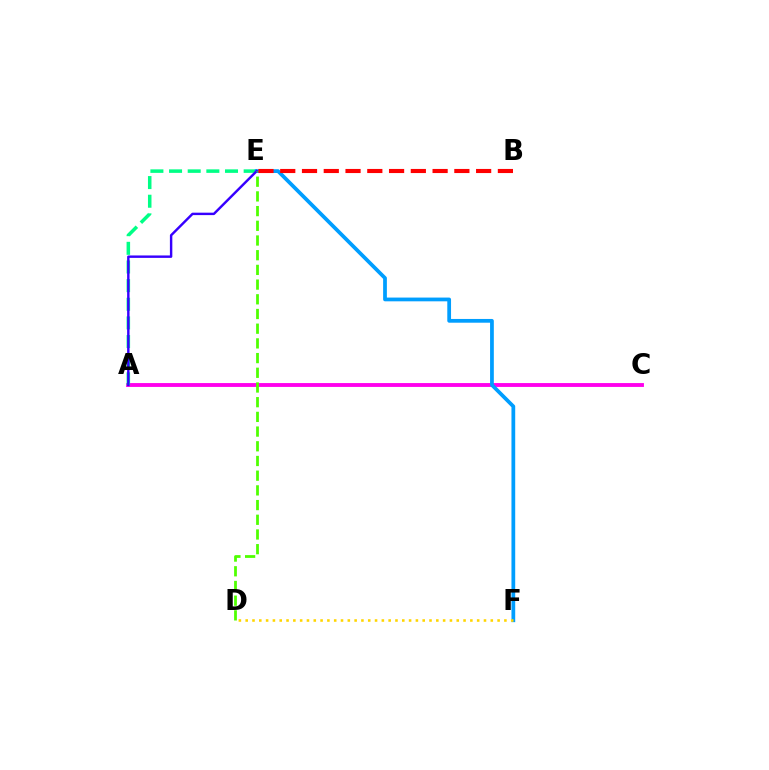{('A', 'C'): [{'color': '#ff00ed', 'line_style': 'solid', 'thickness': 2.78}], ('A', 'E'): [{'color': '#00ff86', 'line_style': 'dashed', 'thickness': 2.53}, {'color': '#3700ff', 'line_style': 'solid', 'thickness': 1.75}], ('E', 'F'): [{'color': '#009eff', 'line_style': 'solid', 'thickness': 2.7}], ('D', 'F'): [{'color': '#ffd500', 'line_style': 'dotted', 'thickness': 1.85}], ('D', 'E'): [{'color': '#4fff00', 'line_style': 'dashed', 'thickness': 2.0}], ('B', 'E'): [{'color': '#ff0000', 'line_style': 'dashed', 'thickness': 2.96}]}